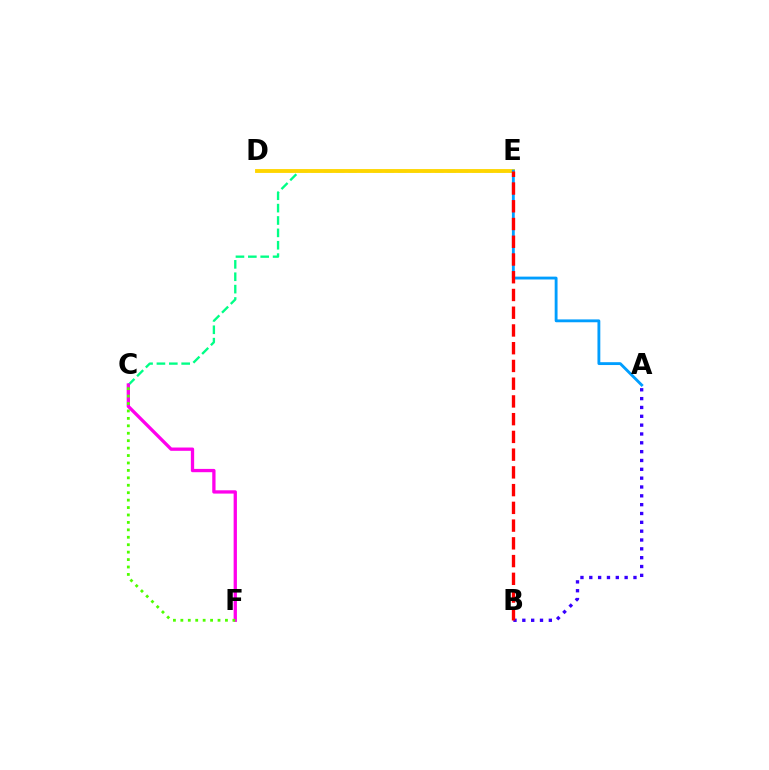{('A', 'B'): [{'color': '#3700ff', 'line_style': 'dotted', 'thickness': 2.4}], ('C', 'E'): [{'color': '#00ff86', 'line_style': 'dashed', 'thickness': 1.68}], ('C', 'F'): [{'color': '#ff00ed', 'line_style': 'solid', 'thickness': 2.37}, {'color': '#4fff00', 'line_style': 'dotted', 'thickness': 2.02}], ('D', 'E'): [{'color': '#ffd500', 'line_style': 'solid', 'thickness': 2.77}], ('A', 'E'): [{'color': '#009eff', 'line_style': 'solid', 'thickness': 2.05}], ('B', 'E'): [{'color': '#ff0000', 'line_style': 'dashed', 'thickness': 2.41}]}